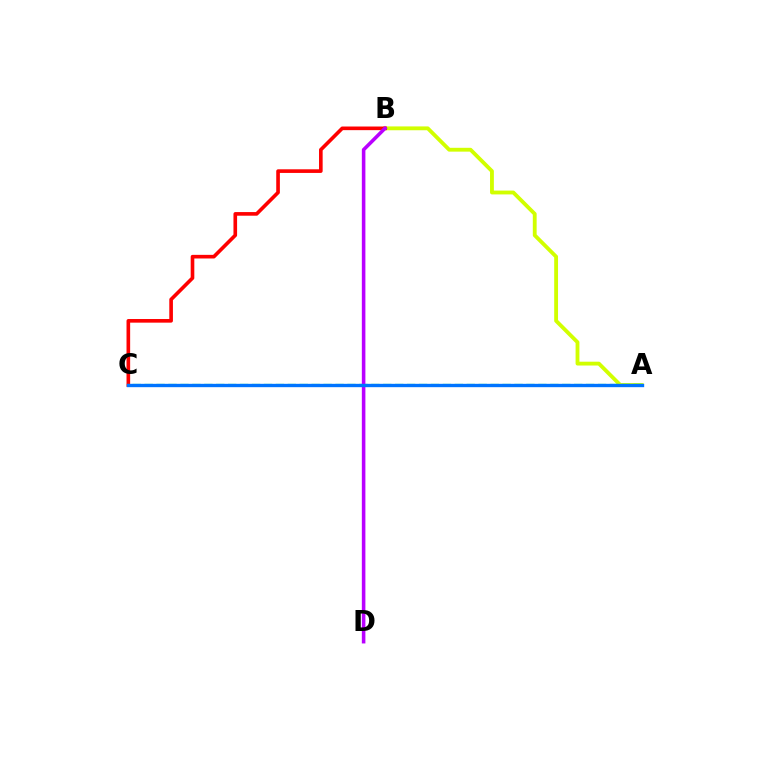{('A', 'B'): [{'color': '#d1ff00', 'line_style': 'solid', 'thickness': 2.76}], ('B', 'C'): [{'color': '#ff0000', 'line_style': 'solid', 'thickness': 2.62}], ('A', 'C'): [{'color': '#00ff5c', 'line_style': 'dashed', 'thickness': 1.62}, {'color': '#0074ff', 'line_style': 'solid', 'thickness': 2.41}], ('B', 'D'): [{'color': '#b900ff', 'line_style': 'solid', 'thickness': 2.56}]}